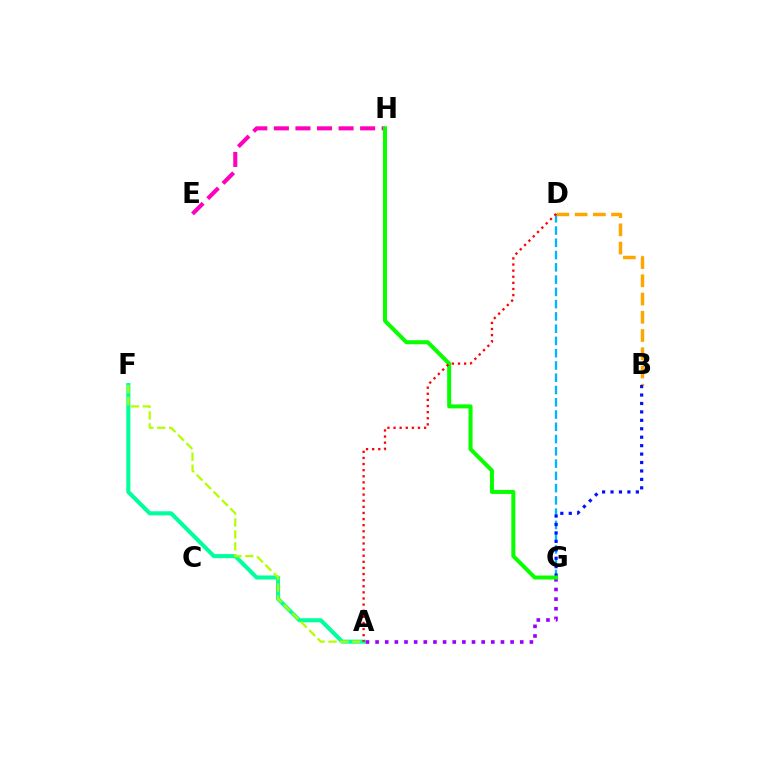{('A', 'F'): [{'color': '#00ff9d', 'line_style': 'solid', 'thickness': 2.94}, {'color': '#b3ff00', 'line_style': 'dashed', 'thickness': 1.62}], ('D', 'G'): [{'color': '#00b5ff', 'line_style': 'dashed', 'thickness': 1.67}], ('B', 'D'): [{'color': '#ffa500', 'line_style': 'dashed', 'thickness': 2.48}], ('B', 'G'): [{'color': '#0010ff', 'line_style': 'dotted', 'thickness': 2.29}], ('A', 'G'): [{'color': '#9b00ff', 'line_style': 'dotted', 'thickness': 2.62}], ('E', 'H'): [{'color': '#ff00bd', 'line_style': 'dashed', 'thickness': 2.93}], ('G', 'H'): [{'color': '#08ff00', 'line_style': 'solid', 'thickness': 2.89}], ('A', 'D'): [{'color': '#ff0000', 'line_style': 'dotted', 'thickness': 1.66}]}